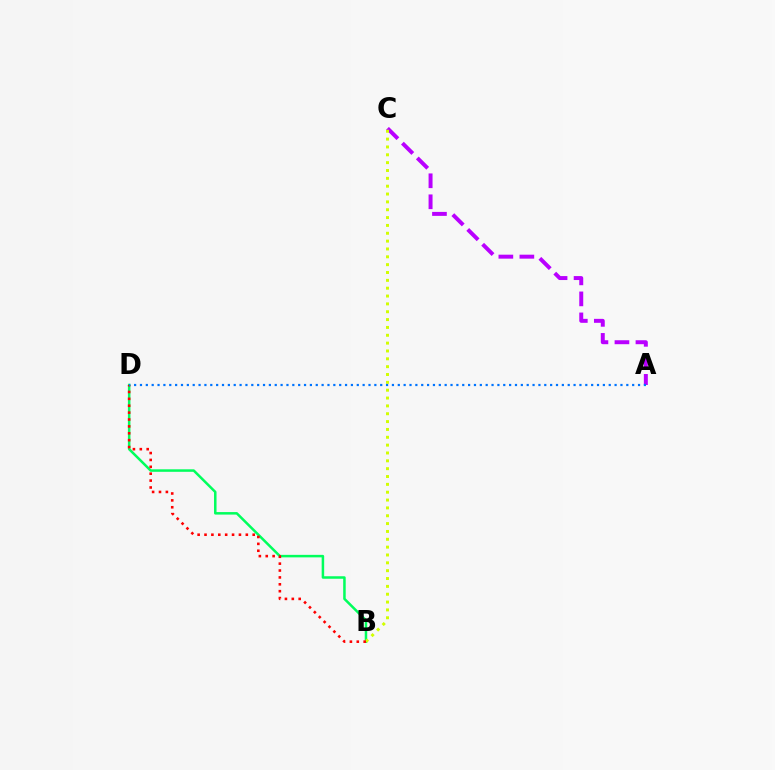{('A', 'C'): [{'color': '#b900ff', 'line_style': 'dashed', 'thickness': 2.85}], ('B', 'D'): [{'color': '#00ff5c', 'line_style': 'solid', 'thickness': 1.81}, {'color': '#ff0000', 'line_style': 'dotted', 'thickness': 1.87}], ('B', 'C'): [{'color': '#d1ff00', 'line_style': 'dotted', 'thickness': 2.13}], ('A', 'D'): [{'color': '#0074ff', 'line_style': 'dotted', 'thickness': 1.59}]}